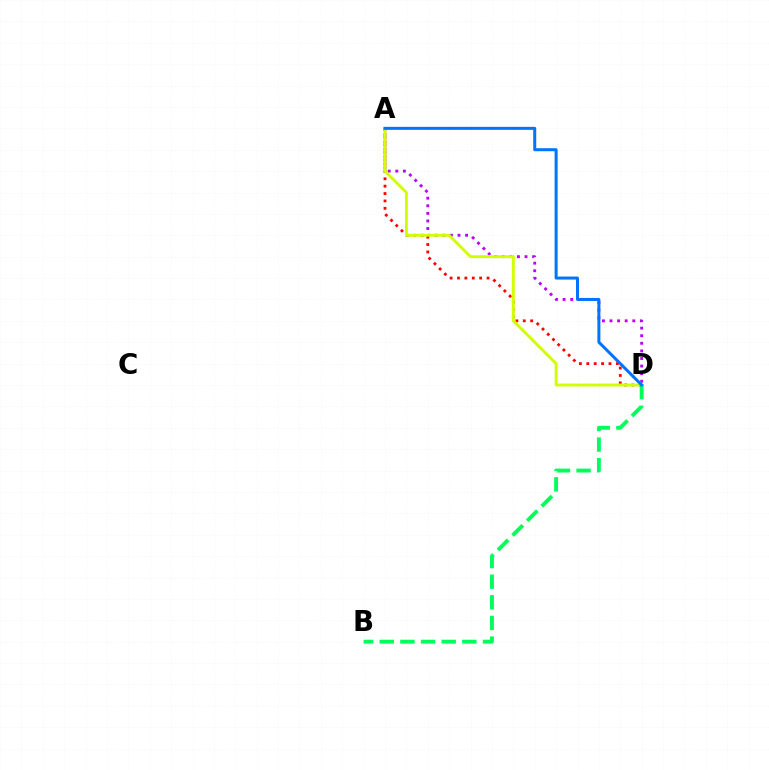{('A', 'D'): [{'color': '#b900ff', 'line_style': 'dotted', 'thickness': 2.06}, {'color': '#ff0000', 'line_style': 'dotted', 'thickness': 2.01}, {'color': '#d1ff00', 'line_style': 'solid', 'thickness': 2.08}, {'color': '#0074ff', 'line_style': 'solid', 'thickness': 2.17}], ('B', 'D'): [{'color': '#00ff5c', 'line_style': 'dashed', 'thickness': 2.8}]}